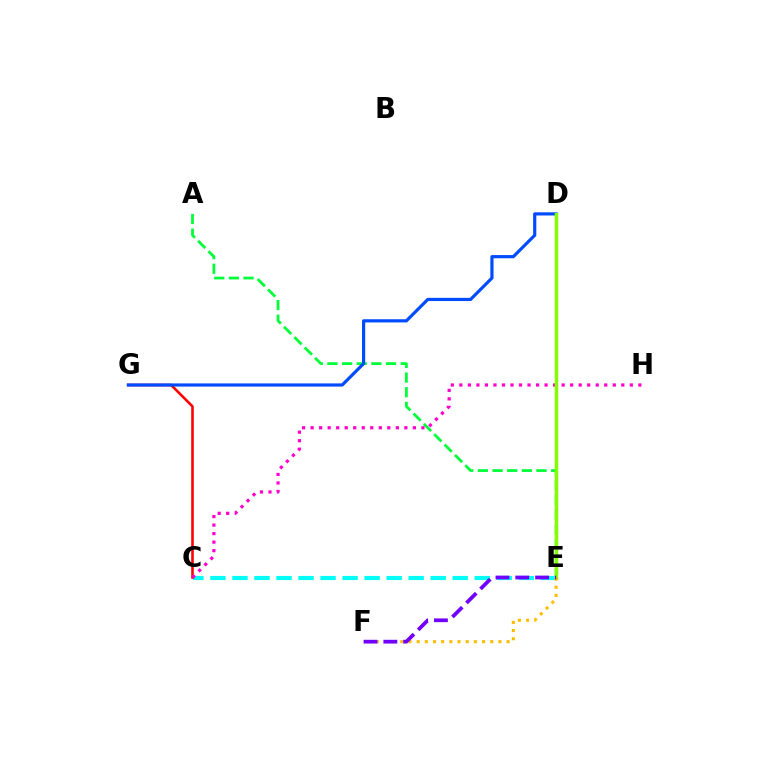{('A', 'E'): [{'color': '#00ff39', 'line_style': 'dashed', 'thickness': 1.99}], ('C', 'E'): [{'color': '#00fff6', 'line_style': 'dashed', 'thickness': 2.99}], ('C', 'G'): [{'color': '#ff0000', 'line_style': 'solid', 'thickness': 1.86}], ('C', 'H'): [{'color': '#ff00cf', 'line_style': 'dotted', 'thickness': 2.32}], ('D', 'G'): [{'color': '#004bff', 'line_style': 'solid', 'thickness': 2.29}], ('D', 'E'): [{'color': '#84ff00', 'line_style': 'solid', 'thickness': 2.5}], ('E', 'F'): [{'color': '#ffbd00', 'line_style': 'dotted', 'thickness': 2.22}, {'color': '#7200ff', 'line_style': 'dashed', 'thickness': 2.69}]}